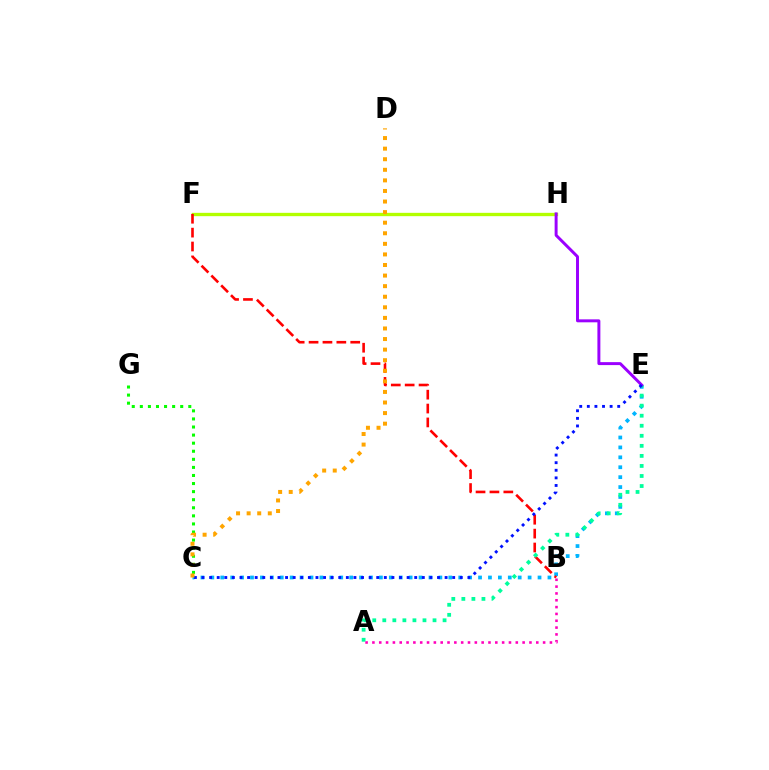{('F', 'H'): [{'color': '#b3ff00', 'line_style': 'solid', 'thickness': 2.4}], ('C', 'E'): [{'color': '#00b5ff', 'line_style': 'dotted', 'thickness': 2.69}, {'color': '#0010ff', 'line_style': 'dotted', 'thickness': 2.06}], ('C', 'G'): [{'color': '#08ff00', 'line_style': 'dotted', 'thickness': 2.19}], ('B', 'F'): [{'color': '#ff0000', 'line_style': 'dashed', 'thickness': 1.89}], ('A', 'E'): [{'color': '#00ff9d', 'line_style': 'dotted', 'thickness': 2.73}], ('E', 'H'): [{'color': '#9b00ff', 'line_style': 'solid', 'thickness': 2.13}], ('A', 'B'): [{'color': '#ff00bd', 'line_style': 'dotted', 'thickness': 1.86}], ('C', 'D'): [{'color': '#ffa500', 'line_style': 'dotted', 'thickness': 2.87}]}